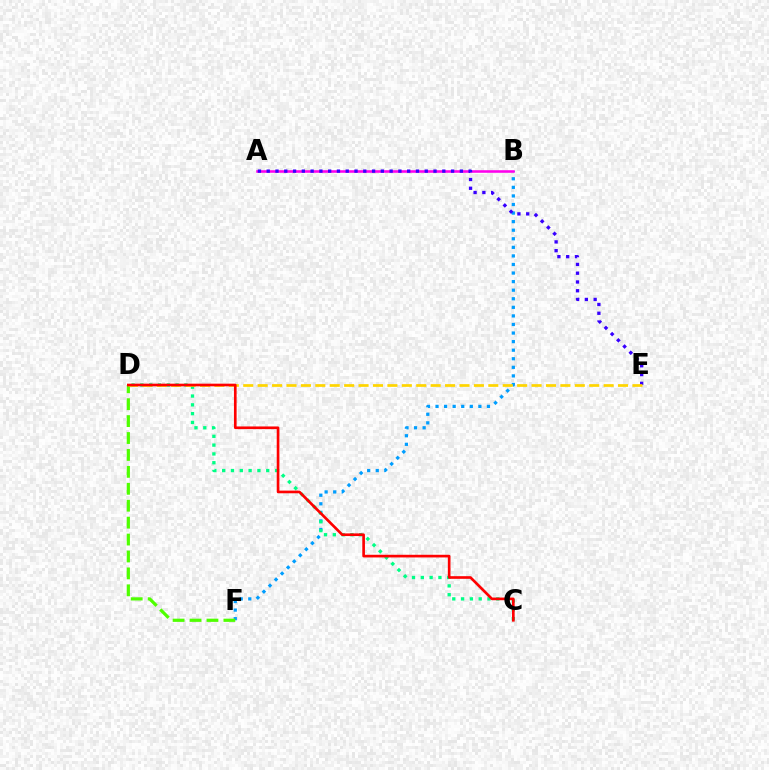{('B', 'F'): [{'color': '#009eff', 'line_style': 'dotted', 'thickness': 2.33}], ('A', 'B'): [{'color': '#ff00ed', 'line_style': 'solid', 'thickness': 1.84}], ('A', 'E'): [{'color': '#3700ff', 'line_style': 'dotted', 'thickness': 2.39}], ('D', 'F'): [{'color': '#4fff00', 'line_style': 'dashed', 'thickness': 2.3}], ('C', 'D'): [{'color': '#00ff86', 'line_style': 'dotted', 'thickness': 2.39}, {'color': '#ff0000', 'line_style': 'solid', 'thickness': 1.92}], ('D', 'E'): [{'color': '#ffd500', 'line_style': 'dashed', 'thickness': 1.96}]}